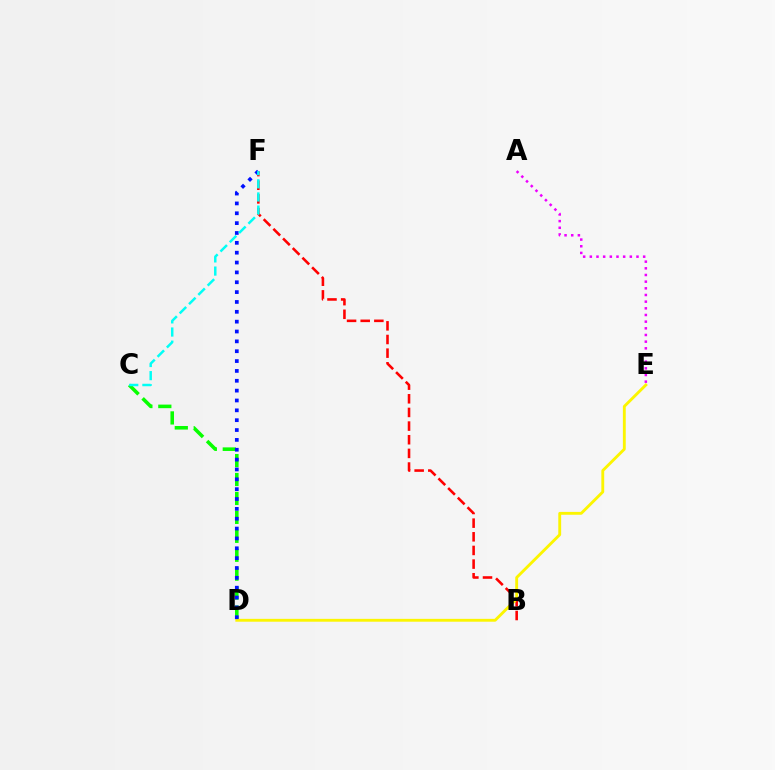{('C', 'D'): [{'color': '#08ff00', 'line_style': 'dashed', 'thickness': 2.57}], ('B', 'F'): [{'color': '#ff0000', 'line_style': 'dashed', 'thickness': 1.85}], ('D', 'E'): [{'color': '#fcf500', 'line_style': 'solid', 'thickness': 2.06}], ('D', 'F'): [{'color': '#0010ff', 'line_style': 'dotted', 'thickness': 2.68}], ('C', 'F'): [{'color': '#00fff6', 'line_style': 'dashed', 'thickness': 1.79}], ('A', 'E'): [{'color': '#ee00ff', 'line_style': 'dotted', 'thickness': 1.81}]}